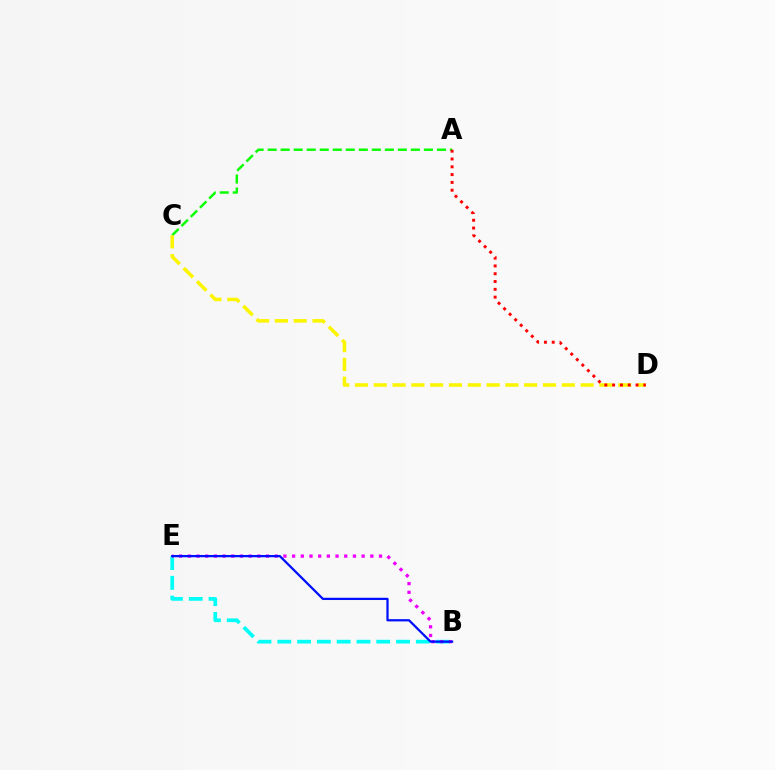{('A', 'C'): [{'color': '#08ff00', 'line_style': 'dashed', 'thickness': 1.77}], ('B', 'E'): [{'color': '#00fff6', 'line_style': 'dashed', 'thickness': 2.69}, {'color': '#ee00ff', 'line_style': 'dotted', 'thickness': 2.36}, {'color': '#0010ff', 'line_style': 'solid', 'thickness': 1.62}], ('C', 'D'): [{'color': '#fcf500', 'line_style': 'dashed', 'thickness': 2.55}], ('A', 'D'): [{'color': '#ff0000', 'line_style': 'dotted', 'thickness': 2.12}]}